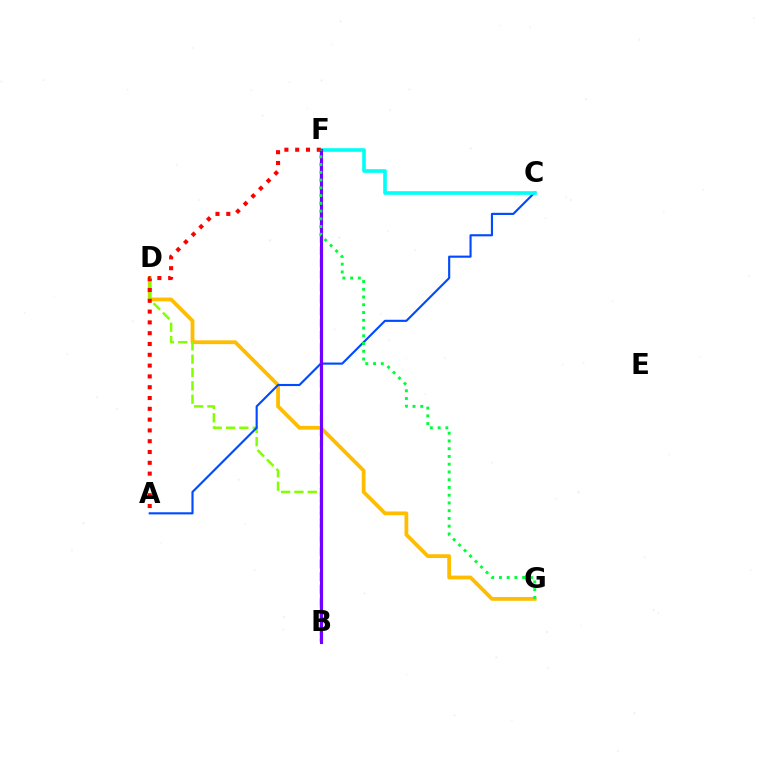{('B', 'F'): [{'color': '#ff00cf', 'line_style': 'dashed', 'thickness': 1.64}, {'color': '#7200ff', 'line_style': 'solid', 'thickness': 2.24}], ('D', 'G'): [{'color': '#ffbd00', 'line_style': 'solid', 'thickness': 2.73}], ('B', 'D'): [{'color': '#84ff00', 'line_style': 'dashed', 'thickness': 1.81}], ('A', 'C'): [{'color': '#004bff', 'line_style': 'solid', 'thickness': 1.54}], ('C', 'F'): [{'color': '#00fff6', 'line_style': 'solid', 'thickness': 2.61}], ('A', 'F'): [{'color': '#ff0000', 'line_style': 'dotted', 'thickness': 2.93}], ('F', 'G'): [{'color': '#00ff39', 'line_style': 'dotted', 'thickness': 2.11}]}